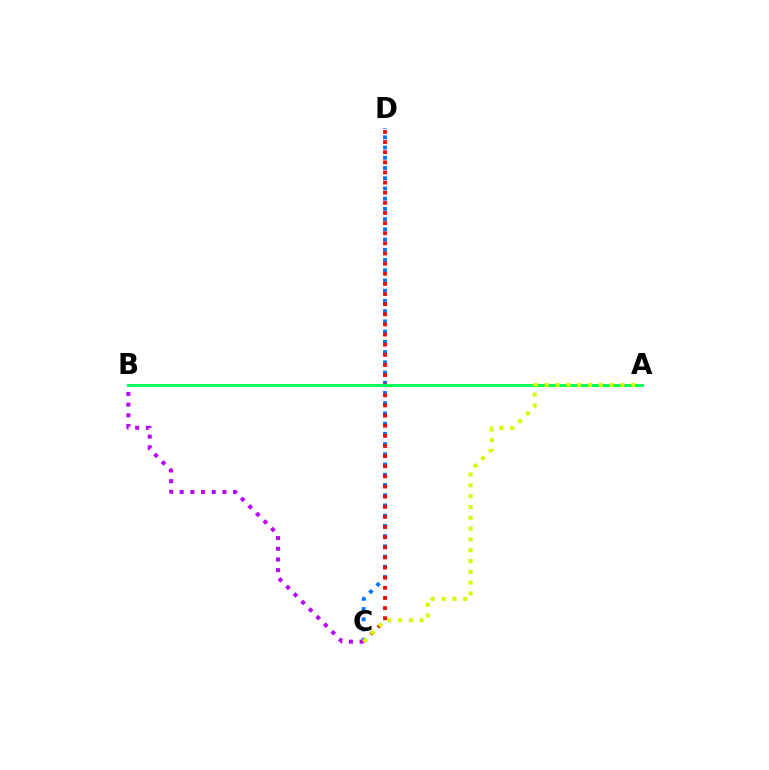{('C', 'D'): [{'color': '#0074ff', 'line_style': 'dotted', 'thickness': 2.78}, {'color': '#ff0000', 'line_style': 'dotted', 'thickness': 2.75}], ('B', 'C'): [{'color': '#b900ff', 'line_style': 'dotted', 'thickness': 2.9}], ('A', 'B'): [{'color': '#00ff5c', 'line_style': 'solid', 'thickness': 2.11}], ('A', 'C'): [{'color': '#d1ff00', 'line_style': 'dotted', 'thickness': 2.94}]}